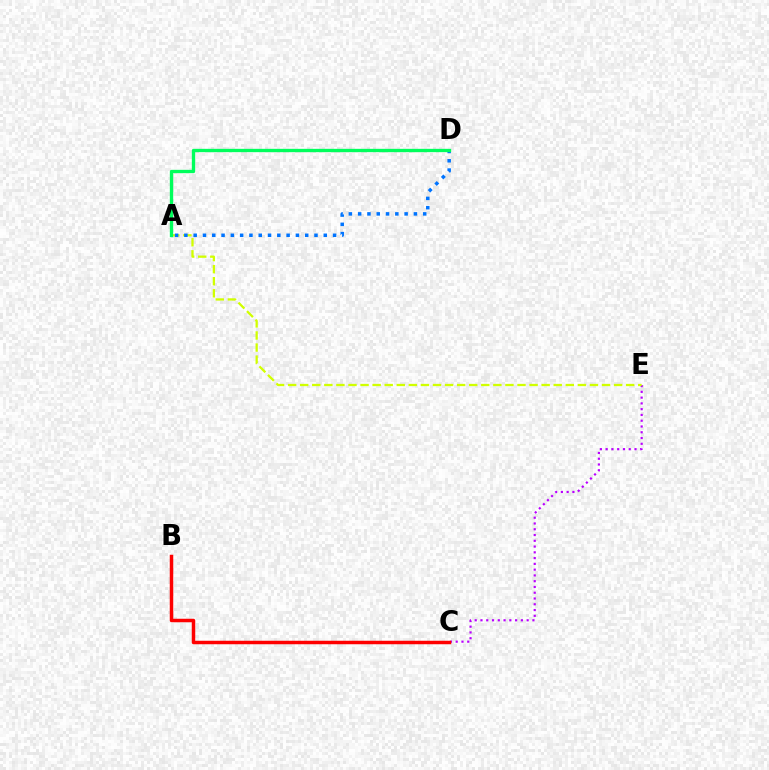{('C', 'E'): [{'color': '#b900ff', 'line_style': 'dotted', 'thickness': 1.57}], ('A', 'E'): [{'color': '#d1ff00', 'line_style': 'dashed', 'thickness': 1.64}], ('A', 'D'): [{'color': '#0074ff', 'line_style': 'dotted', 'thickness': 2.52}, {'color': '#00ff5c', 'line_style': 'solid', 'thickness': 2.4}], ('B', 'C'): [{'color': '#ff0000', 'line_style': 'solid', 'thickness': 2.51}]}